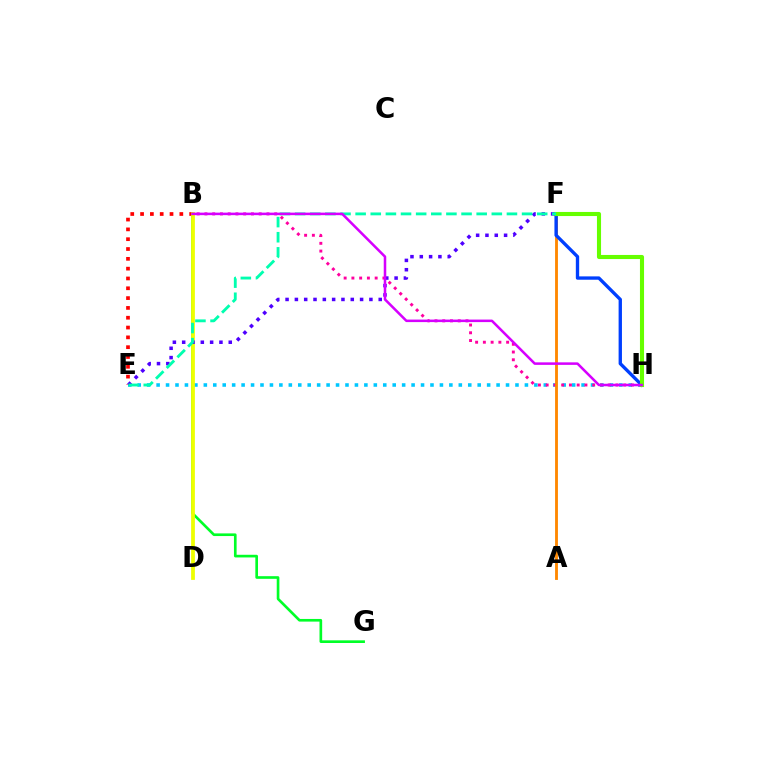{('E', 'H'): [{'color': '#00c7ff', 'line_style': 'dotted', 'thickness': 2.57}], ('B', 'G'): [{'color': '#00ff27', 'line_style': 'solid', 'thickness': 1.91}], ('B', 'H'): [{'color': '#ff00a0', 'line_style': 'dotted', 'thickness': 2.11}, {'color': '#d600ff', 'line_style': 'solid', 'thickness': 1.82}], ('A', 'F'): [{'color': '#ff8800', 'line_style': 'solid', 'thickness': 2.05}], ('F', 'H'): [{'color': '#003fff', 'line_style': 'solid', 'thickness': 2.41}, {'color': '#66ff00', 'line_style': 'solid', 'thickness': 2.94}], ('B', 'E'): [{'color': '#ff0000', 'line_style': 'dotted', 'thickness': 2.67}], ('B', 'D'): [{'color': '#eeff00', 'line_style': 'solid', 'thickness': 2.71}], ('E', 'F'): [{'color': '#4f00ff', 'line_style': 'dotted', 'thickness': 2.53}, {'color': '#00ffaf', 'line_style': 'dashed', 'thickness': 2.06}]}